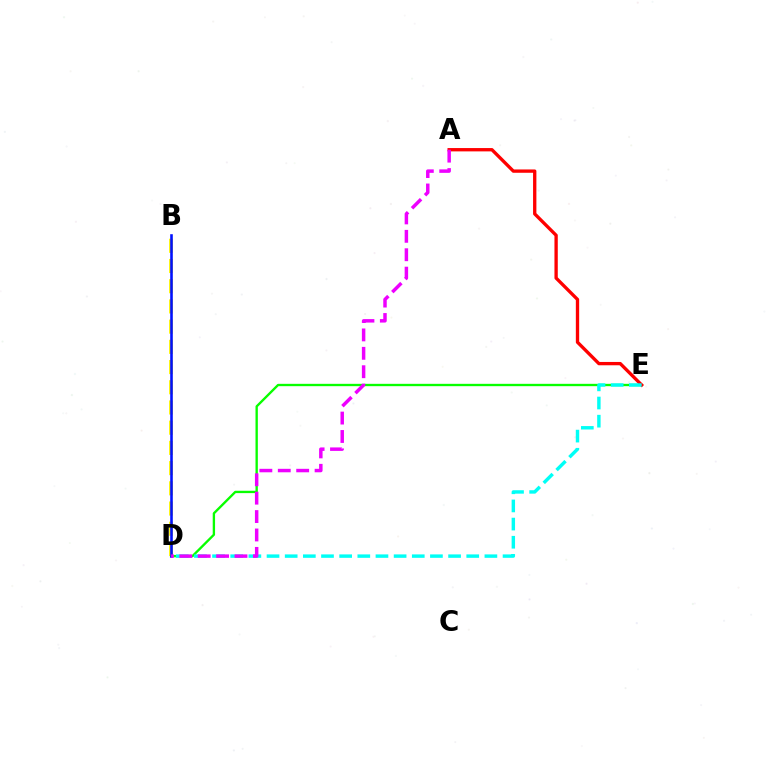{('D', 'E'): [{'color': '#08ff00', 'line_style': 'solid', 'thickness': 1.69}, {'color': '#00fff6', 'line_style': 'dashed', 'thickness': 2.47}], ('A', 'E'): [{'color': '#ff0000', 'line_style': 'solid', 'thickness': 2.39}], ('B', 'D'): [{'color': '#fcf500', 'line_style': 'dashed', 'thickness': 2.75}, {'color': '#0010ff', 'line_style': 'solid', 'thickness': 1.87}], ('A', 'D'): [{'color': '#ee00ff', 'line_style': 'dashed', 'thickness': 2.5}]}